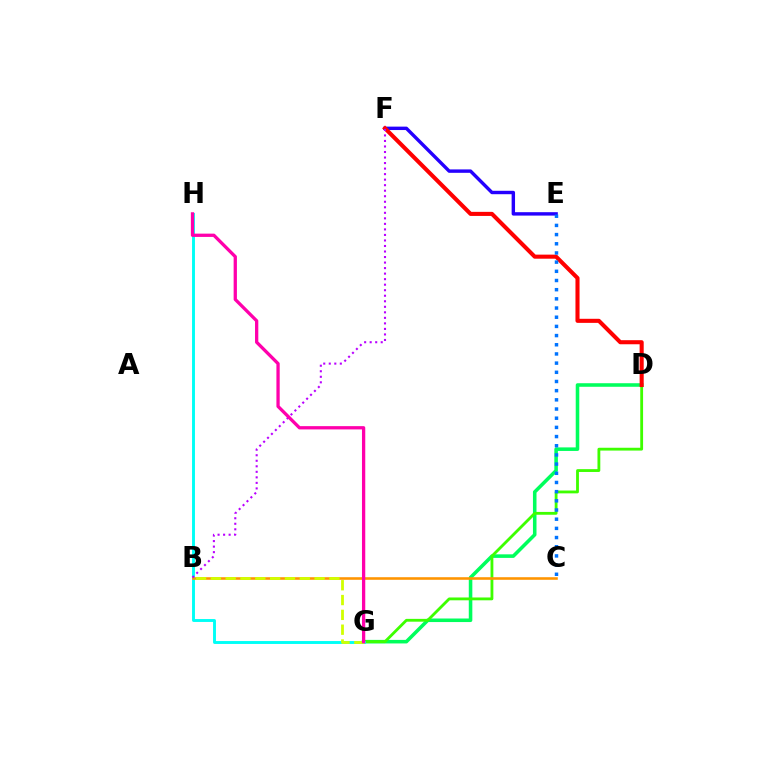{('E', 'F'): [{'color': '#2500ff', 'line_style': 'solid', 'thickness': 2.46}], ('D', 'G'): [{'color': '#00ff5c', 'line_style': 'solid', 'thickness': 2.56}, {'color': '#3dff00', 'line_style': 'solid', 'thickness': 2.03}], ('D', 'F'): [{'color': '#ff0000', 'line_style': 'solid', 'thickness': 2.93}], ('G', 'H'): [{'color': '#00fff6', 'line_style': 'solid', 'thickness': 2.09}, {'color': '#ff00ac', 'line_style': 'solid', 'thickness': 2.36}], ('B', 'C'): [{'color': '#ff9400', 'line_style': 'solid', 'thickness': 1.86}], ('B', 'F'): [{'color': '#b900ff', 'line_style': 'dotted', 'thickness': 1.5}], ('B', 'G'): [{'color': '#d1ff00', 'line_style': 'dashed', 'thickness': 2.01}], ('C', 'E'): [{'color': '#0074ff', 'line_style': 'dotted', 'thickness': 2.49}]}